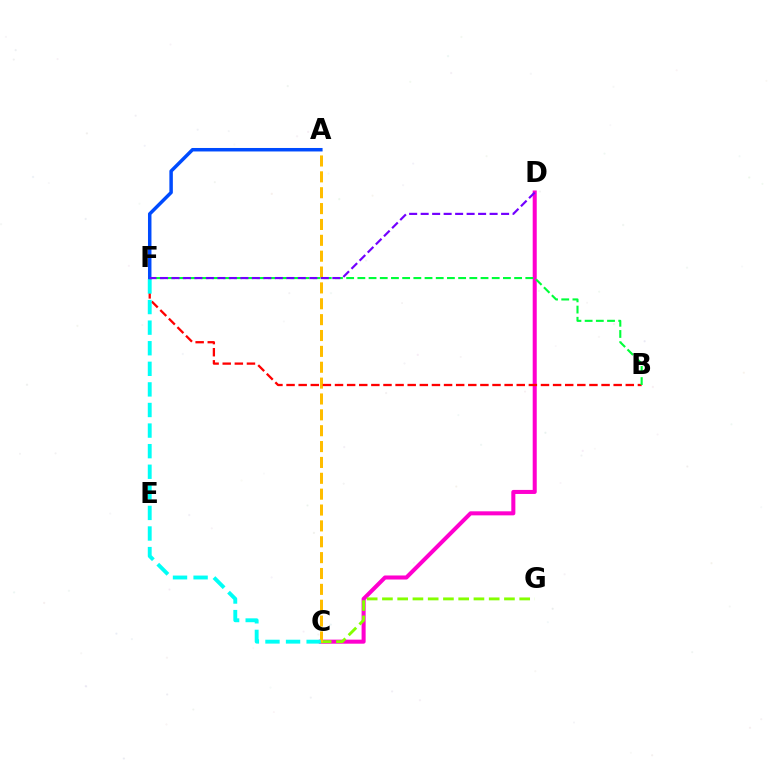{('C', 'D'): [{'color': '#ff00cf', 'line_style': 'solid', 'thickness': 2.91}], ('C', 'G'): [{'color': '#84ff00', 'line_style': 'dashed', 'thickness': 2.07}], ('A', 'C'): [{'color': '#ffbd00', 'line_style': 'dashed', 'thickness': 2.16}], ('B', 'F'): [{'color': '#ff0000', 'line_style': 'dashed', 'thickness': 1.65}, {'color': '#00ff39', 'line_style': 'dashed', 'thickness': 1.52}], ('A', 'F'): [{'color': '#004bff', 'line_style': 'solid', 'thickness': 2.51}], ('C', 'F'): [{'color': '#00fff6', 'line_style': 'dashed', 'thickness': 2.8}], ('D', 'F'): [{'color': '#7200ff', 'line_style': 'dashed', 'thickness': 1.56}]}